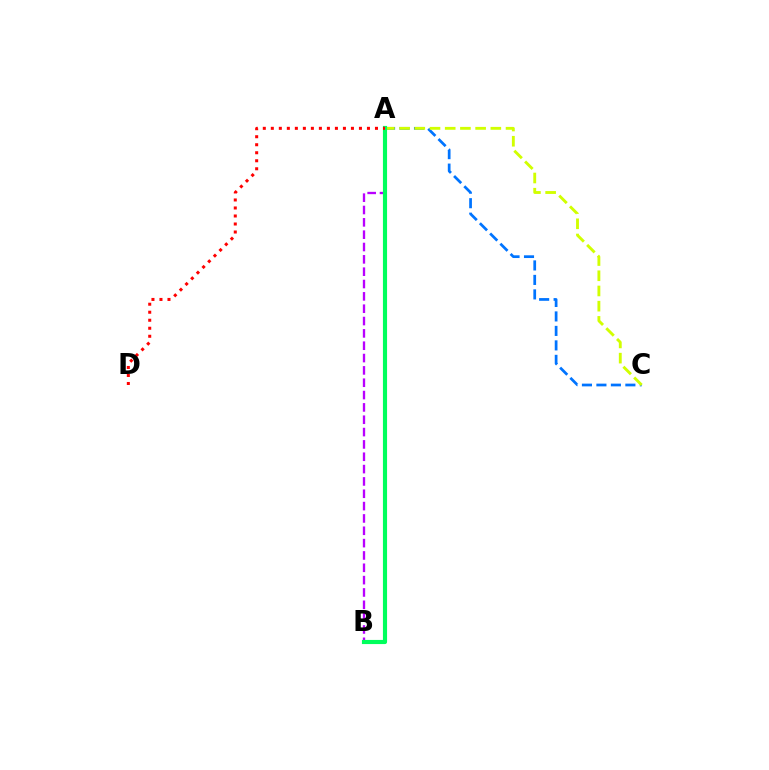{('A', 'C'): [{'color': '#0074ff', 'line_style': 'dashed', 'thickness': 1.97}, {'color': '#d1ff00', 'line_style': 'dashed', 'thickness': 2.07}], ('A', 'B'): [{'color': '#b900ff', 'line_style': 'dashed', 'thickness': 1.68}, {'color': '#00ff5c', 'line_style': 'solid', 'thickness': 2.98}], ('A', 'D'): [{'color': '#ff0000', 'line_style': 'dotted', 'thickness': 2.18}]}